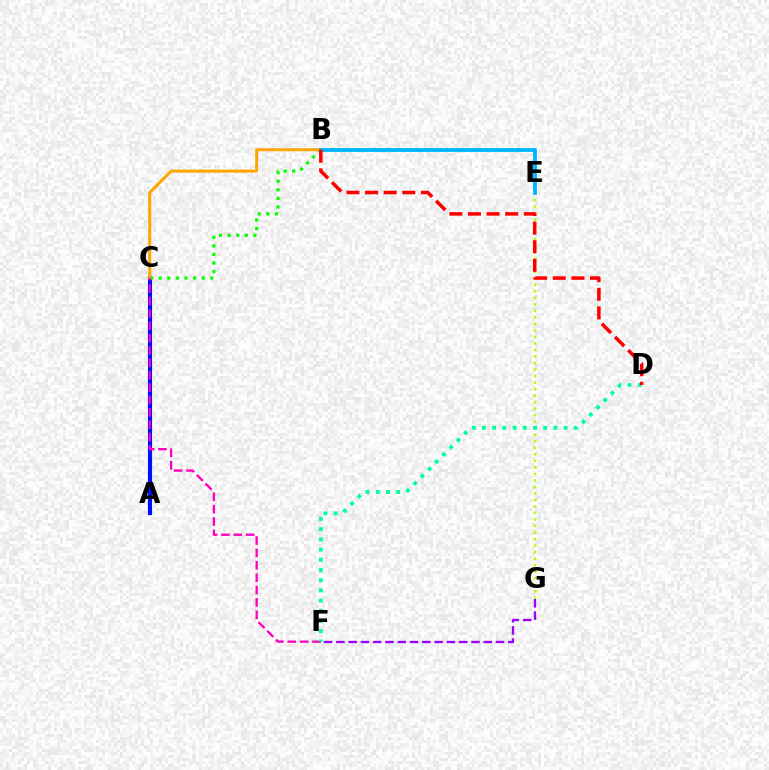{('E', 'G'): [{'color': '#b3ff00', 'line_style': 'dotted', 'thickness': 1.77}], ('F', 'G'): [{'color': '#9b00ff', 'line_style': 'dashed', 'thickness': 1.67}], ('A', 'C'): [{'color': '#0010ff', 'line_style': 'solid', 'thickness': 2.96}], ('B', 'C'): [{'color': '#08ff00', 'line_style': 'dotted', 'thickness': 2.33}, {'color': '#ffa500', 'line_style': 'solid', 'thickness': 2.16}], ('C', 'F'): [{'color': '#ff00bd', 'line_style': 'dashed', 'thickness': 1.68}], ('B', 'E'): [{'color': '#00b5ff', 'line_style': 'solid', 'thickness': 2.75}], ('D', 'F'): [{'color': '#00ff9d', 'line_style': 'dotted', 'thickness': 2.77}], ('B', 'D'): [{'color': '#ff0000', 'line_style': 'dashed', 'thickness': 2.53}]}